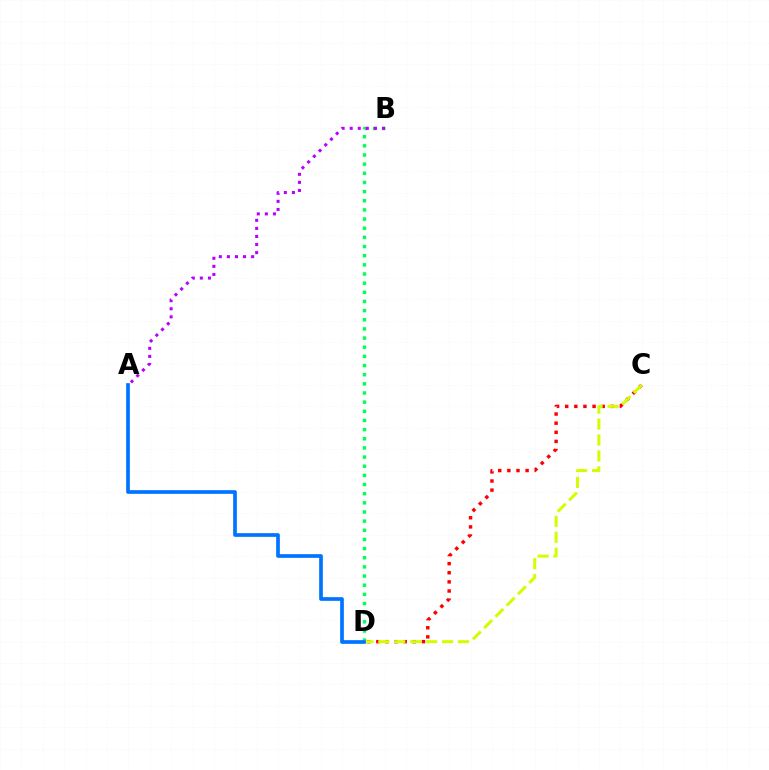{('B', 'D'): [{'color': '#00ff5c', 'line_style': 'dotted', 'thickness': 2.49}], ('C', 'D'): [{'color': '#ff0000', 'line_style': 'dotted', 'thickness': 2.48}, {'color': '#d1ff00', 'line_style': 'dashed', 'thickness': 2.17}], ('A', 'B'): [{'color': '#b900ff', 'line_style': 'dotted', 'thickness': 2.19}], ('A', 'D'): [{'color': '#0074ff', 'line_style': 'solid', 'thickness': 2.66}]}